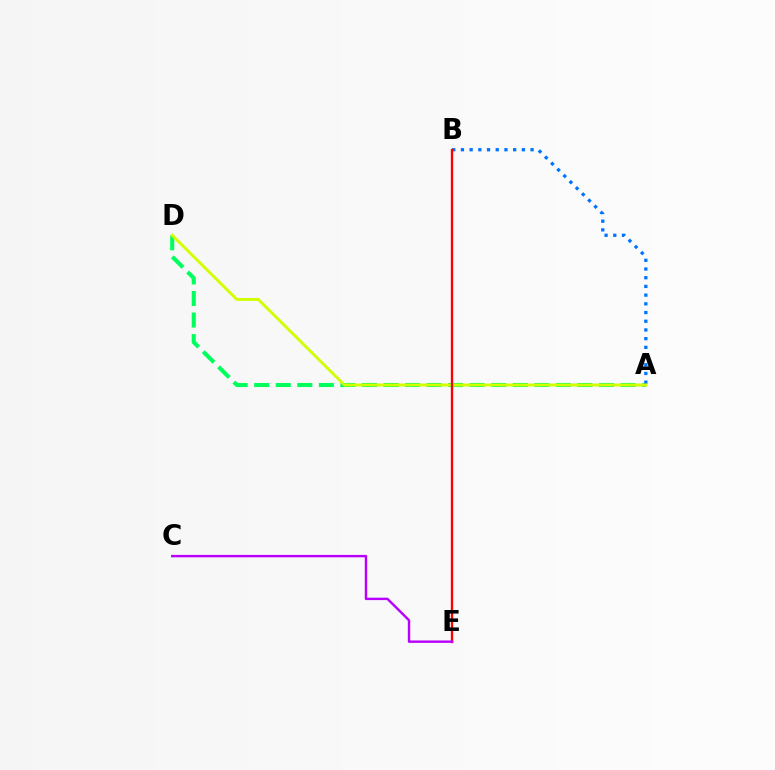{('A', 'D'): [{'color': '#00ff5c', 'line_style': 'dashed', 'thickness': 2.93}, {'color': '#d1ff00', 'line_style': 'solid', 'thickness': 2.07}], ('A', 'B'): [{'color': '#0074ff', 'line_style': 'dotted', 'thickness': 2.36}], ('B', 'E'): [{'color': '#ff0000', 'line_style': 'solid', 'thickness': 1.69}], ('C', 'E'): [{'color': '#b900ff', 'line_style': 'solid', 'thickness': 1.73}]}